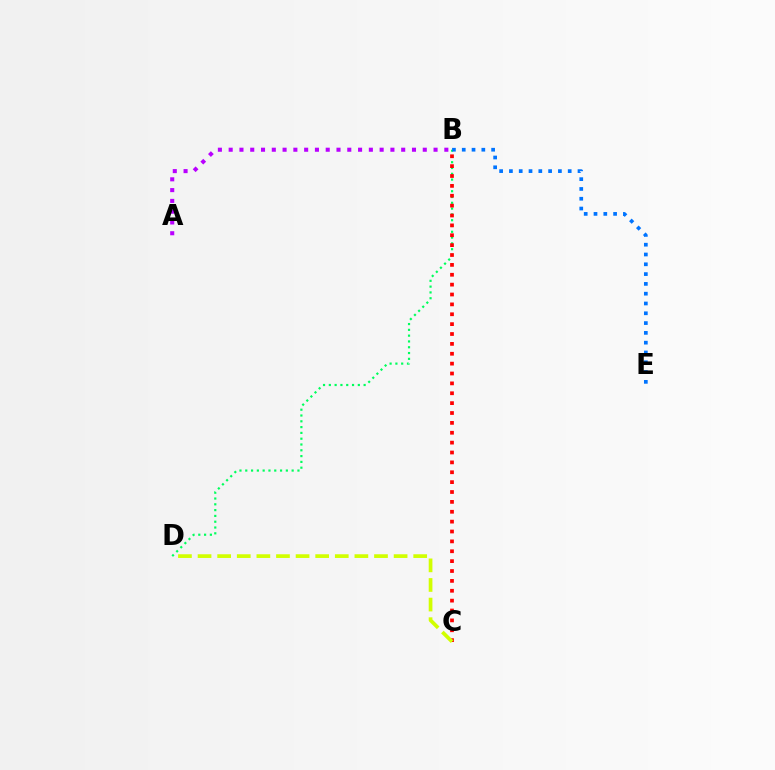{('B', 'D'): [{'color': '#00ff5c', 'line_style': 'dotted', 'thickness': 1.58}], ('B', 'C'): [{'color': '#ff0000', 'line_style': 'dotted', 'thickness': 2.68}], ('B', 'E'): [{'color': '#0074ff', 'line_style': 'dotted', 'thickness': 2.66}], ('A', 'B'): [{'color': '#b900ff', 'line_style': 'dotted', 'thickness': 2.93}], ('C', 'D'): [{'color': '#d1ff00', 'line_style': 'dashed', 'thickness': 2.66}]}